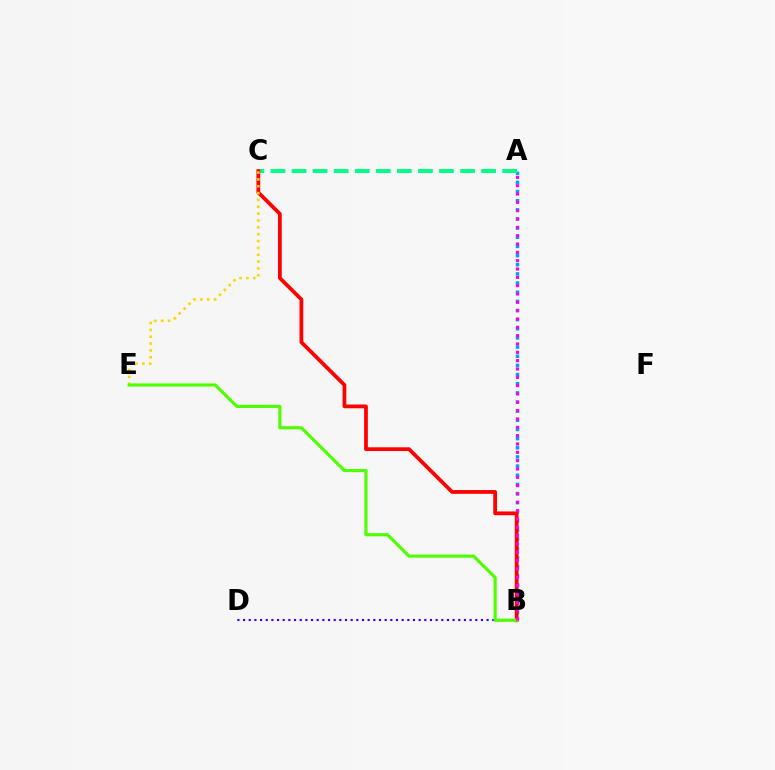{('A', 'B'): [{'color': '#009eff', 'line_style': 'dotted', 'thickness': 2.49}, {'color': '#ff00ed', 'line_style': 'dotted', 'thickness': 2.26}], ('A', 'C'): [{'color': '#00ff86', 'line_style': 'dashed', 'thickness': 2.86}], ('B', 'D'): [{'color': '#3700ff', 'line_style': 'dotted', 'thickness': 1.54}], ('B', 'C'): [{'color': '#ff0000', 'line_style': 'solid', 'thickness': 2.71}], ('C', 'E'): [{'color': '#ffd500', 'line_style': 'dotted', 'thickness': 1.86}], ('B', 'E'): [{'color': '#4fff00', 'line_style': 'solid', 'thickness': 2.27}]}